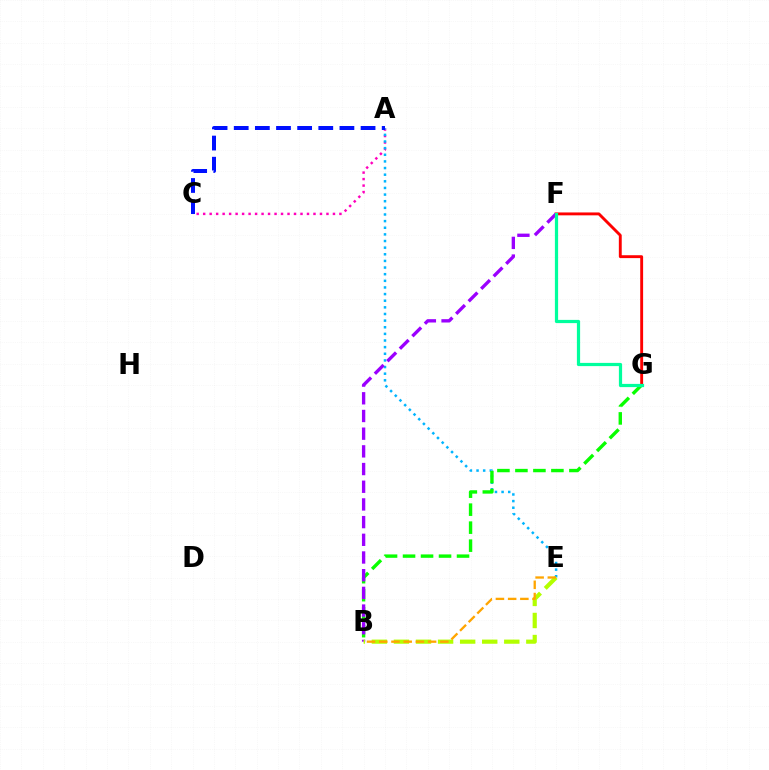{('F', 'G'): [{'color': '#ff0000', 'line_style': 'solid', 'thickness': 2.08}, {'color': '#00ff9d', 'line_style': 'solid', 'thickness': 2.32}], ('A', 'C'): [{'color': '#ff00bd', 'line_style': 'dotted', 'thickness': 1.76}, {'color': '#0010ff', 'line_style': 'dashed', 'thickness': 2.87}], ('A', 'E'): [{'color': '#00b5ff', 'line_style': 'dotted', 'thickness': 1.8}], ('B', 'G'): [{'color': '#08ff00', 'line_style': 'dashed', 'thickness': 2.44}], ('B', 'F'): [{'color': '#9b00ff', 'line_style': 'dashed', 'thickness': 2.4}], ('B', 'E'): [{'color': '#b3ff00', 'line_style': 'dashed', 'thickness': 3.0}, {'color': '#ffa500', 'line_style': 'dashed', 'thickness': 1.66}]}